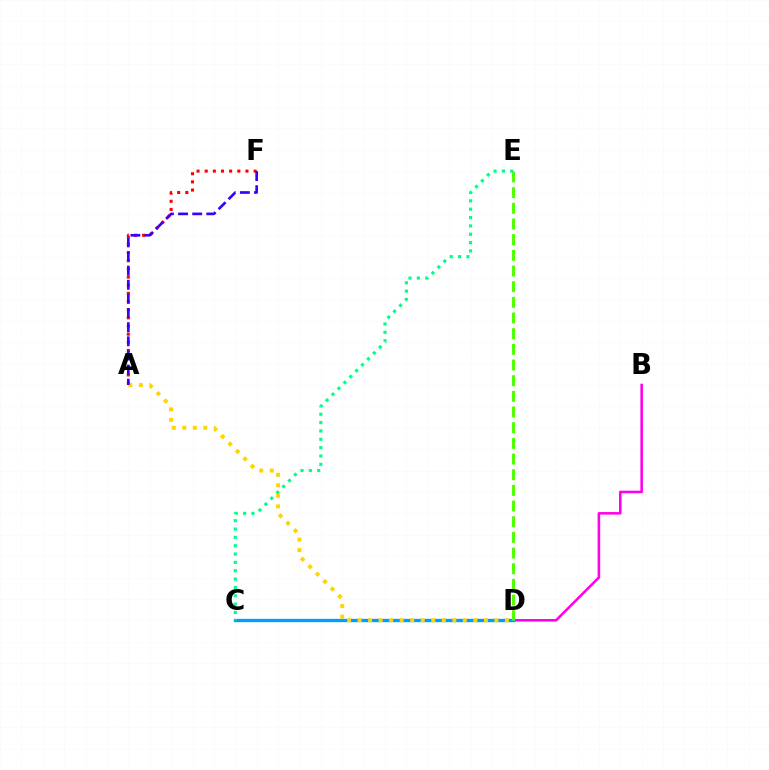{('B', 'D'): [{'color': '#ff00ed', 'line_style': 'solid', 'thickness': 1.85}], ('C', 'D'): [{'color': '#009eff', 'line_style': 'solid', 'thickness': 2.4}], ('A', 'F'): [{'color': '#ff0000', 'line_style': 'dotted', 'thickness': 2.22}, {'color': '#3700ff', 'line_style': 'dashed', 'thickness': 1.92}], ('A', 'D'): [{'color': '#ffd500', 'line_style': 'dotted', 'thickness': 2.86}], ('D', 'E'): [{'color': '#4fff00', 'line_style': 'dashed', 'thickness': 2.13}], ('C', 'E'): [{'color': '#00ff86', 'line_style': 'dotted', 'thickness': 2.27}]}